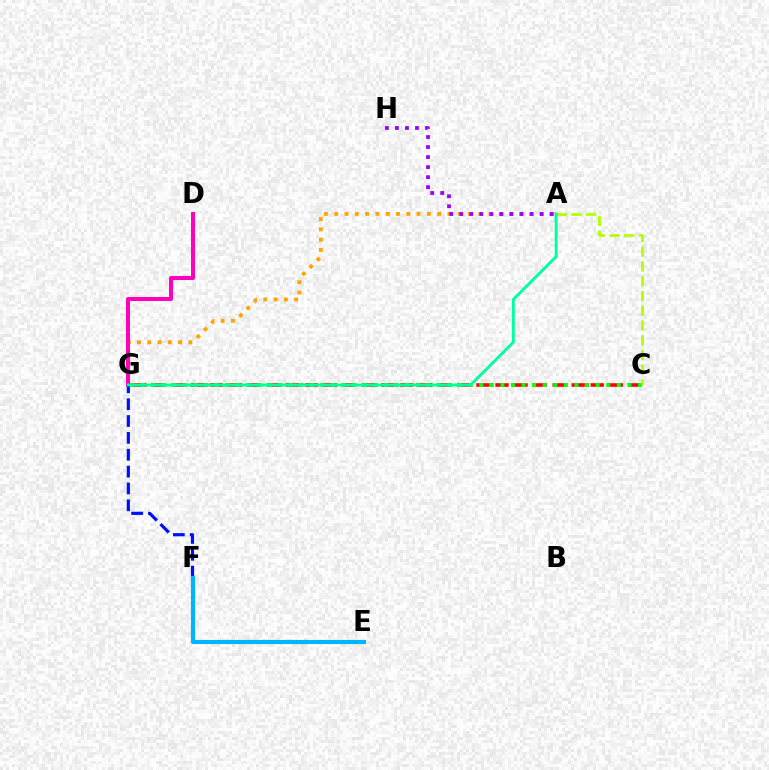{('C', 'G'): [{'color': '#ff0000', 'line_style': 'dashed', 'thickness': 2.59}, {'color': '#08ff00', 'line_style': 'dotted', 'thickness': 2.88}], ('A', 'G'): [{'color': '#ffa500', 'line_style': 'dotted', 'thickness': 2.8}, {'color': '#00ff9d', 'line_style': 'solid', 'thickness': 2.07}], ('A', 'C'): [{'color': '#b3ff00', 'line_style': 'dashed', 'thickness': 2.01}], ('A', 'H'): [{'color': '#9b00ff', 'line_style': 'dotted', 'thickness': 2.72}], ('D', 'G'): [{'color': '#ff00bd', 'line_style': 'solid', 'thickness': 2.87}], ('F', 'G'): [{'color': '#0010ff', 'line_style': 'dashed', 'thickness': 2.29}], ('E', 'F'): [{'color': '#00b5ff', 'line_style': 'solid', 'thickness': 2.99}]}